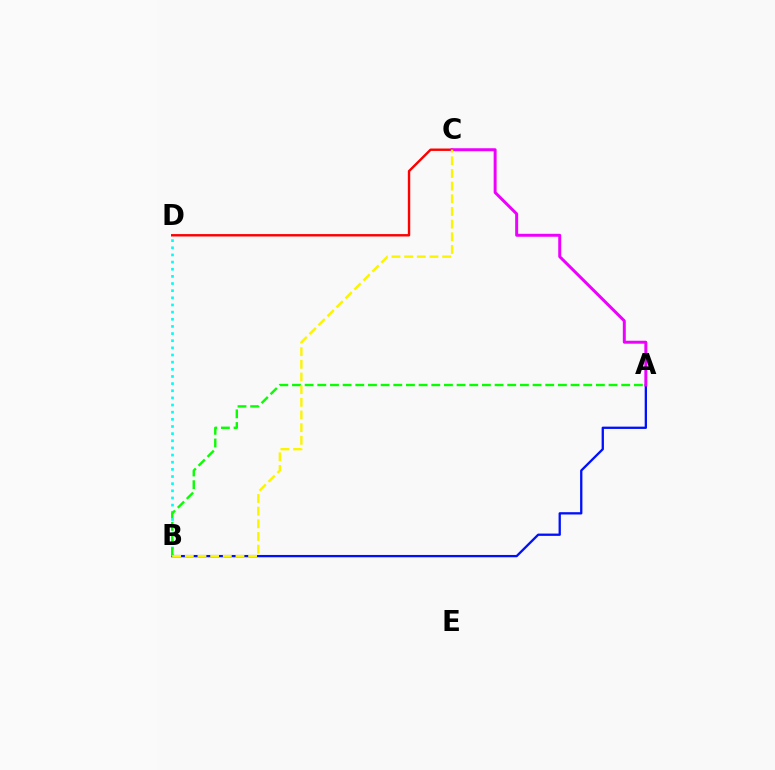{('C', 'D'): [{'color': '#ff0000', 'line_style': 'solid', 'thickness': 1.73}], ('A', 'B'): [{'color': '#0010ff', 'line_style': 'solid', 'thickness': 1.66}, {'color': '#08ff00', 'line_style': 'dashed', 'thickness': 1.72}], ('A', 'C'): [{'color': '#ee00ff', 'line_style': 'solid', 'thickness': 2.14}], ('B', 'D'): [{'color': '#00fff6', 'line_style': 'dotted', 'thickness': 1.94}], ('B', 'C'): [{'color': '#fcf500', 'line_style': 'dashed', 'thickness': 1.72}]}